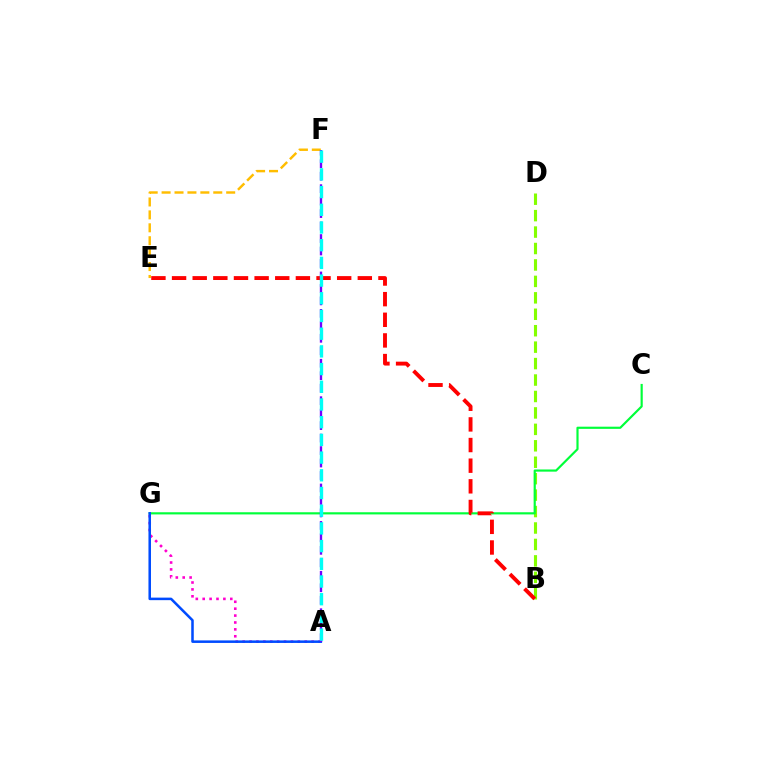{('A', 'G'): [{'color': '#ff00cf', 'line_style': 'dotted', 'thickness': 1.87}, {'color': '#004bff', 'line_style': 'solid', 'thickness': 1.82}], ('B', 'D'): [{'color': '#84ff00', 'line_style': 'dashed', 'thickness': 2.23}], ('C', 'G'): [{'color': '#00ff39', 'line_style': 'solid', 'thickness': 1.56}], ('E', 'F'): [{'color': '#ffbd00', 'line_style': 'dashed', 'thickness': 1.76}], ('B', 'E'): [{'color': '#ff0000', 'line_style': 'dashed', 'thickness': 2.8}], ('A', 'F'): [{'color': '#7200ff', 'line_style': 'dashed', 'thickness': 1.69}, {'color': '#00fff6', 'line_style': 'dashed', 'thickness': 2.4}]}